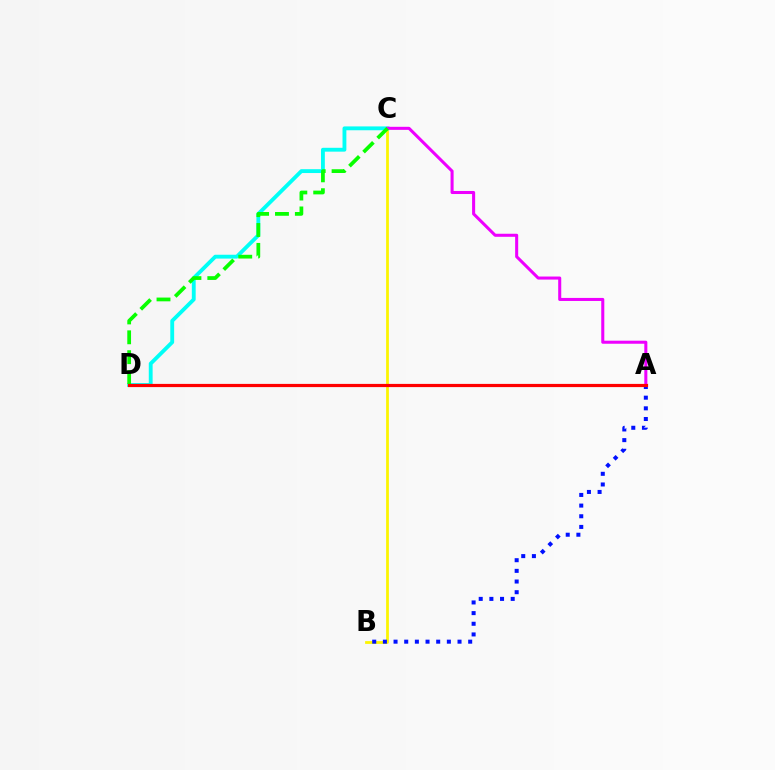{('B', 'C'): [{'color': '#fcf500', 'line_style': 'solid', 'thickness': 1.98}], ('A', 'B'): [{'color': '#0010ff', 'line_style': 'dotted', 'thickness': 2.9}], ('C', 'D'): [{'color': '#00fff6', 'line_style': 'solid', 'thickness': 2.77}, {'color': '#08ff00', 'line_style': 'dashed', 'thickness': 2.7}], ('A', 'C'): [{'color': '#ee00ff', 'line_style': 'solid', 'thickness': 2.19}], ('A', 'D'): [{'color': '#ff0000', 'line_style': 'solid', 'thickness': 2.3}]}